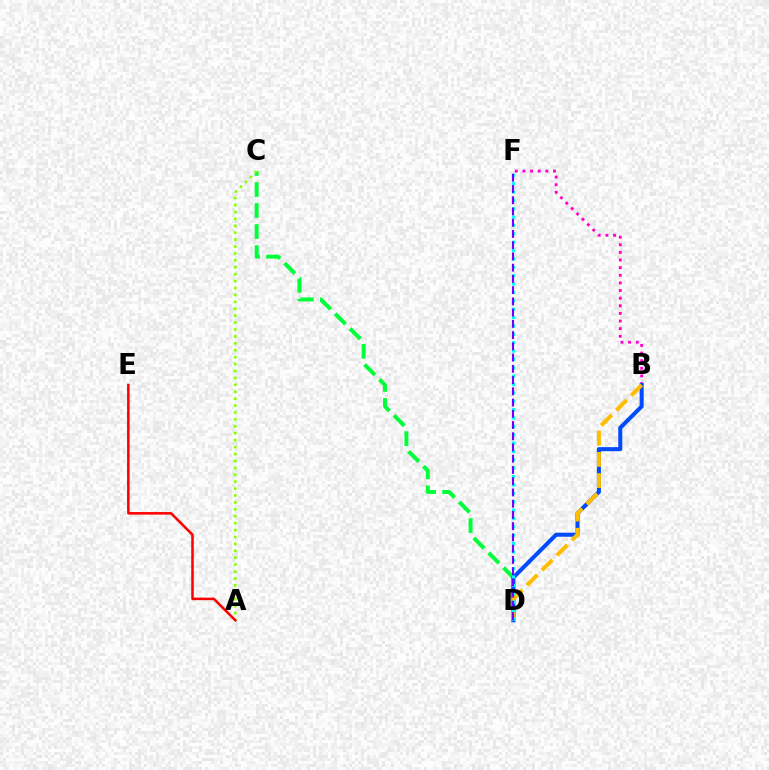{('B', 'F'): [{'color': '#ff00cf', 'line_style': 'dotted', 'thickness': 2.07}], ('C', 'D'): [{'color': '#00ff39', 'line_style': 'dashed', 'thickness': 2.85}], ('B', 'D'): [{'color': '#004bff', 'line_style': 'solid', 'thickness': 2.91}, {'color': '#ffbd00', 'line_style': 'dashed', 'thickness': 2.88}], ('A', 'C'): [{'color': '#84ff00', 'line_style': 'dotted', 'thickness': 1.88}], ('D', 'F'): [{'color': '#00fff6', 'line_style': 'dotted', 'thickness': 2.27}, {'color': '#7200ff', 'line_style': 'dashed', 'thickness': 1.53}], ('A', 'E'): [{'color': '#ff0000', 'line_style': 'solid', 'thickness': 1.83}]}